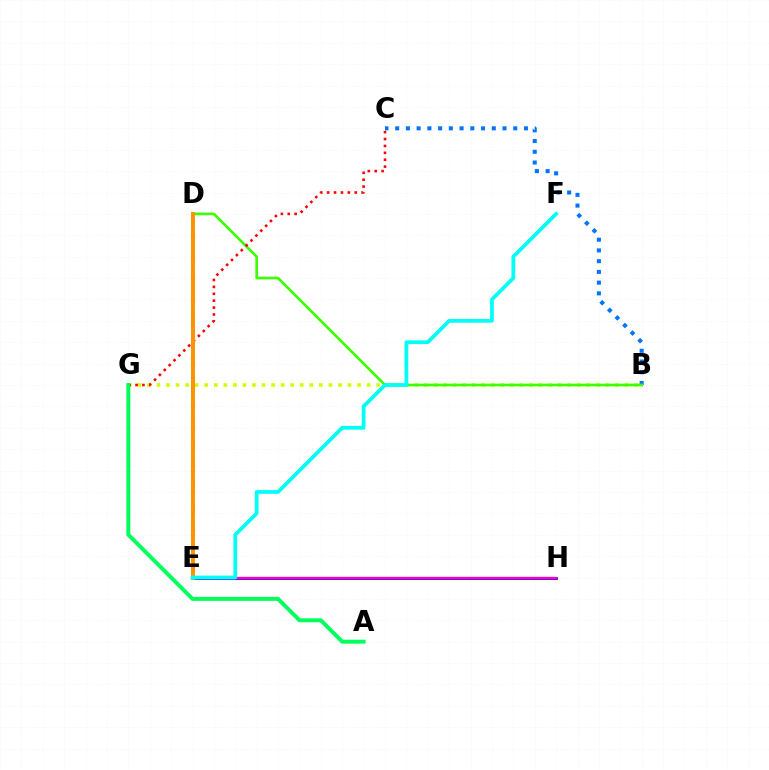{('B', 'C'): [{'color': '#0074ff', 'line_style': 'dotted', 'thickness': 2.92}], ('B', 'G'): [{'color': '#d1ff00', 'line_style': 'dotted', 'thickness': 2.6}], ('D', 'E'): [{'color': '#b900ff', 'line_style': 'dashed', 'thickness': 2.83}, {'color': '#ff9400', 'line_style': 'solid', 'thickness': 2.86}], ('B', 'D'): [{'color': '#3dff00', 'line_style': 'solid', 'thickness': 1.93}], ('C', 'G'): [{'color': '#ff0000', 'line_style': 'dotted', 'thickness': 1.87}], ('E', 'H'): [{'color': '#2500ff', 'line_style': 'solid', 'thickness': 2.0}, {'color': '#ff00ac', 'line_style': 'solid', 'thickness': 1.67}], ('A', 'G'): [{'color': '#00ff5c', 'line_style': 'solid', 'thickness': 2.84}], ('E', 'F'): [{'color': '#00fff6', 'line_style': 'solid', 'thickness': 2.7}]}